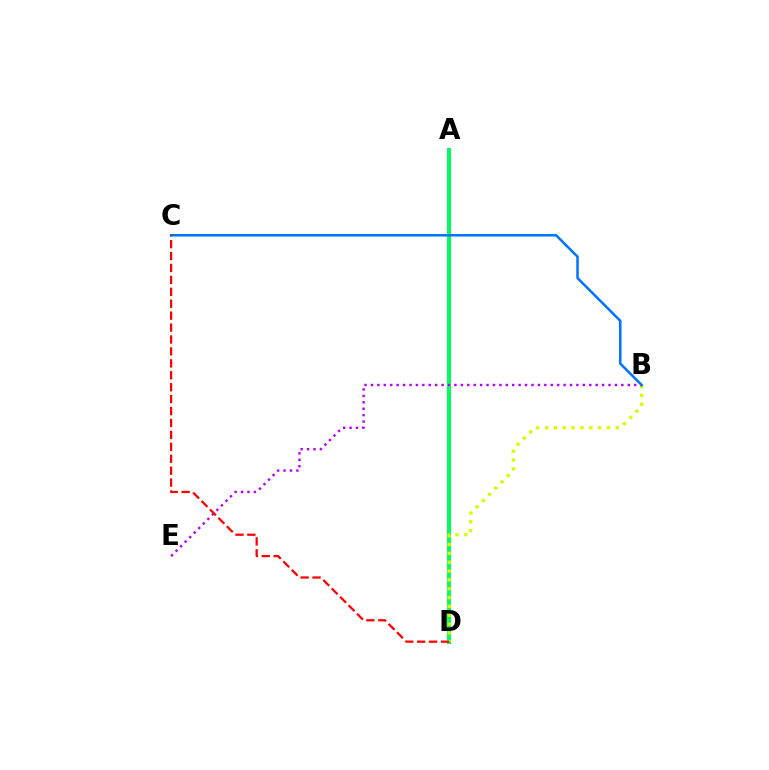{('A', 'D'): [{'color': '#00ff5c', 'line_style': 'solid', 'thickness': 2.88}], ('B', 'D'): [{'color': '#d1ff00', 'line_style': 'dotted', 'thickness': 2.4}], ('B', 'E'): [{'color': '#b900ff', 'line_style': 'dotted', 'thickness': 1.74}], ('B', 'C'): [{'color': '#0074ff', 'line_style': 'solid', 'thickness': 1.8}], ('C', 'D'): [{'color': '#ff0000', 'line_style': 'dashed', 'thickness': 1.62}]}